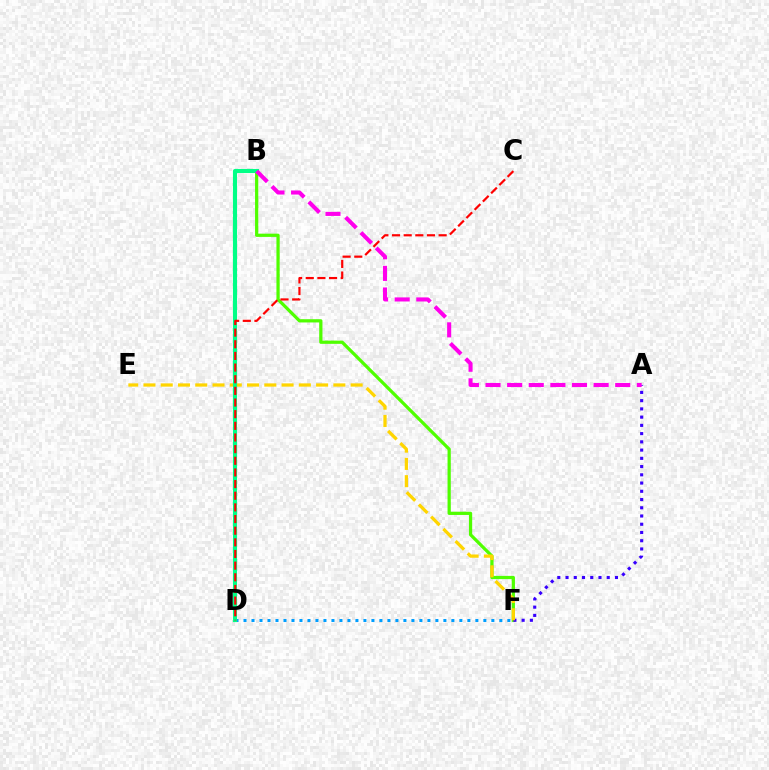{('B', 'F'): [{'color': '#4fff00', 'line_style': 'solid', 'thickness': 2.33}], ('A', 'F'): [{'color': '#3700ff', 'line_style': 'dotted', 'thickness': 2.24}], ('D', 'F'): [{'color': '#009eff', 'line_style': 'dotted', 'thickness': 2.17}], ('E', 'F'): [{'color': '#ffd500', 'line_style': 'dashed', 'thickness': 2.35}], ('B', 'D'): [{'color': '#00ff86', 'line_style': 'solid', 'thickness': 2.96}], ('C', 'D'): [{'color': '#ff0000', 'line_style': 'dashed', 'thickness': 1.58}], ('A', 'B'): [{'color': '#ff00ed', 'line_style': 'dashed', 'thickness': 2.94}]}